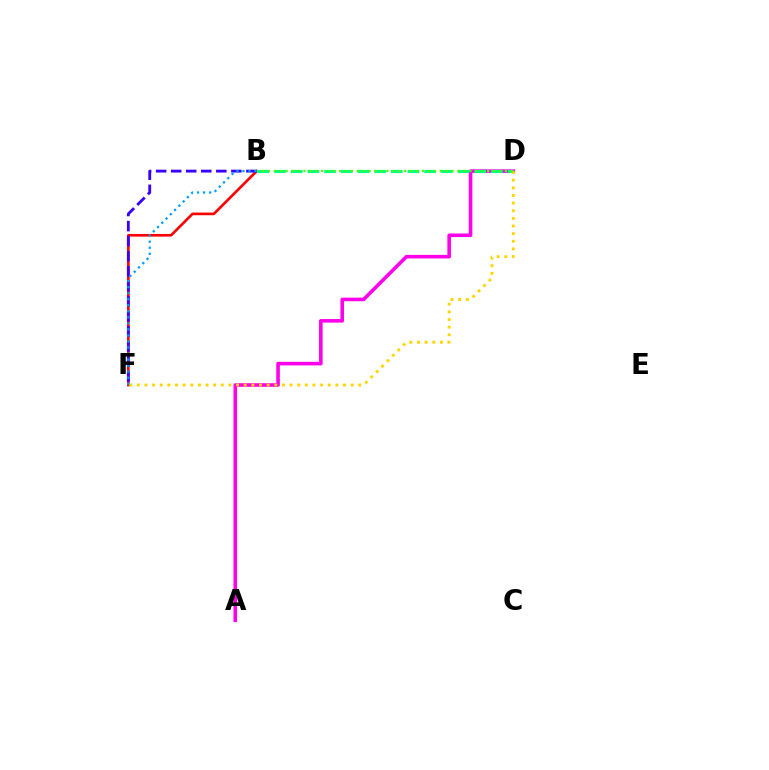{('A', 'D'): [{'color': '#ff00ed', 'line_style': 'solid', 'thickness': 2.59}], ('B', 'F'): [{'color': '#ff0000', 'line_style': 'solid', 'thickness': 1.9}, {'color': '#3700ff', 'line_style': 'dashed', 'thickness': 2.04}, {'color': '#009eff', 'line_style': 'dotted', 'thickness': 1.64}], ('B', 'D'): [{'color': '#00ff86', 'line_style': 'dashed', 'thickness': 2.27}, {'color': '#4fff00', 'line_style': 'dotted', 'thickness': 1.61}], ('D', 'F'): [{'color': '#ffd500', 'line_style': 'dotted', 'thickness': 2.08}]}